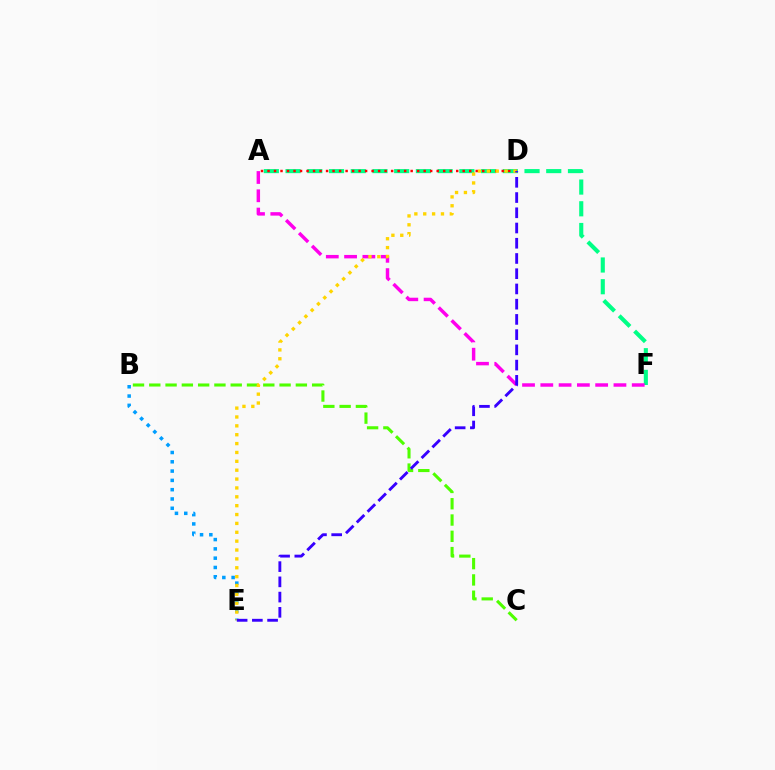{('B', 'E'): [{'color': '#009eff', 'line_style': 'dotted', 'thickness': 2.53}], ('B', 'C'): [{'color': '#4fff00', 'line_style': 'dashed', 'thickness': 2.21}], ('A', 'F'): [{'color': '#00ff86', 'line_style': 'dashed', 'thickness': 2.95}, {'color': '#ff00ed', 'line_style': 'dashed', 'thickness': 2.48}], ('A', 'D'): [{'color': '#ff0000', 'line_style': 'dotted', 'thickness': 1.77}], ('D', 'E'): [{'color': '#ffd500', 'line_style': 'dotted', 'thickness': 2.41}, {'color': '#3700ff', 'line_style': 'dashed', 'thickness': 2.07}]}